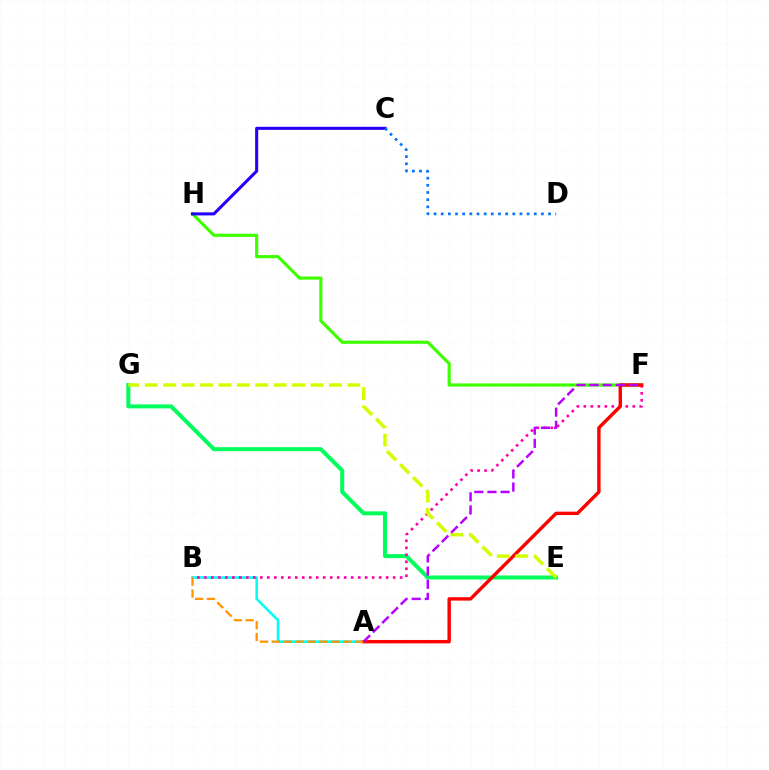{('F', 'H'): [{'color': '#3dff00', 'line_style': 'solid', 'thickness': 2.28}], ('E', 'G'): [{'color': '#00ff5c', 'line_style': 'solid', 'thickness': 2.89}, {'color': '#d1ff00', 'line_style': 'dashed', 'thickness': 2.5}], ('A', 'B'): [{'color': '#00fff6', 'line_style': 'solid', 'thickness': 1.86}, {'color': '#ff9400', 'line_style': 'dashed', 'thickness': 1.62}], ('C', 'H'): [{'color': '#2500ff', 'line_style': 'solid', 'thickness': 2.2}], ('B', 'F'): [{'color': '#ff00ac', 'line_style': 'dotted', 'thickness': 1.9}], ('A', 'F'): [{'color': '#ff0000', 'line_style': 'solid', 'thickness': 2.45}, {'color': '#b900ff', 'line_style': 'dashed', 'thickness': 1.79}], ('C', 'D'): [{'color': '#0074ff', 'line_style': 'dotted', 'thickness': 1.95}]}